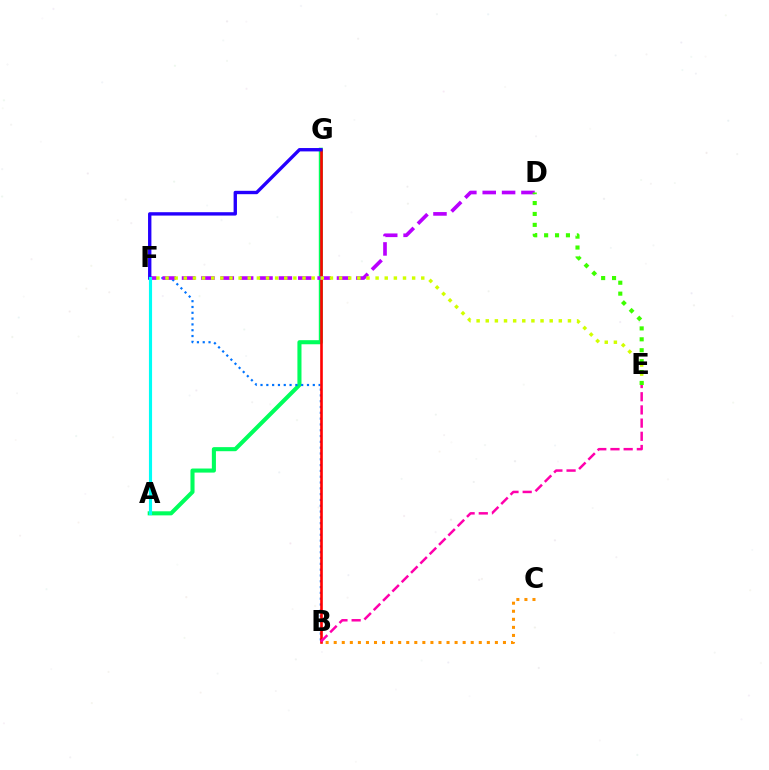{('A', 'G'): [{'color': '#00ff5c', 'line_style': 'solid', 'thickness': 2.94}], ('B', 'C'): [{'color': '#ff9400', 'line_style': 'dotted', 'thickness': 2.19}], ('B', 'F'): [{'color': '#0074ff', 'line_style': 'dotted', 'thickness': 1.58}], ('B', 'G'): [{'color': '#ff0000', 'line_style': 'solid', 'thickness': 1.89}], ('D', 'F'): [{'color': '#b900ff', 'line_style': 'dashed', 'thickness': 2.63}], ('B', 'E'): [{'color': '#ff00ac', 'line_style': 'dashed', 'thickness': 1.79}], ('E', 'F'): [{'color': '#d1ff00', 'line_style': 'dotted', 'thickness': 2.48}], ('F', 'G'): [{'color': '#2500ff', 'line_style': 'solid', 'thickness': 2.43}], ('D', 'E'): [{'color': '#3dff00', 'line_style': 'dotted', 'thickness': 2.96}], ('A', 'F'): [{'color': '#00fff6', 'line_style': 'solid', 'thickness': 2.25}]}